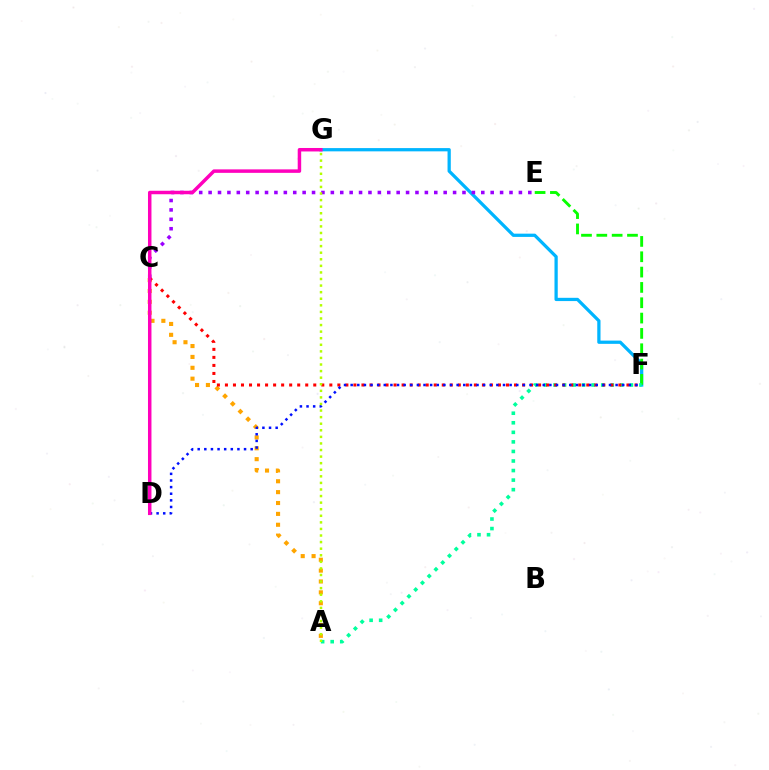{('F', 'G'): [{'color': '#00b5ff', 'line_style': 'solid', 'thickness': 2.34}], ('E', 'F'): [{'color': '#08ff00', 'line_style': 'dashed', 'thickness': 2.08}], ('A', 'F'): [{'color': '#00ff9d', 'line_style': 'dotted', 'thickness': 2.6}], ('C', 'E'): [{'color': '#9b00ff', 'line_style': 'dotted', 'thickness': 2.55}], ('A', 'C'): [{'color': '#ffa500', 'line_style': 'dotted', 'thickness': 2.95}], ('C', 'F'): [{'color': '#ff0000', 'line_style': 'dotted', 'thickness': 2.18}], ('D', 'F'): [{'color': '#0010ff', 'line_style': 'dotted', 'thickness': 1.8}], ('A', 'G'): [{'color': '#b3ff00', 'line_style': 'dotted', 'thickness': 1.79}], ('D', 'G'): [{'color': '#ff00bd', 'line_style': 'solid', 'thickness': 2.5}]}